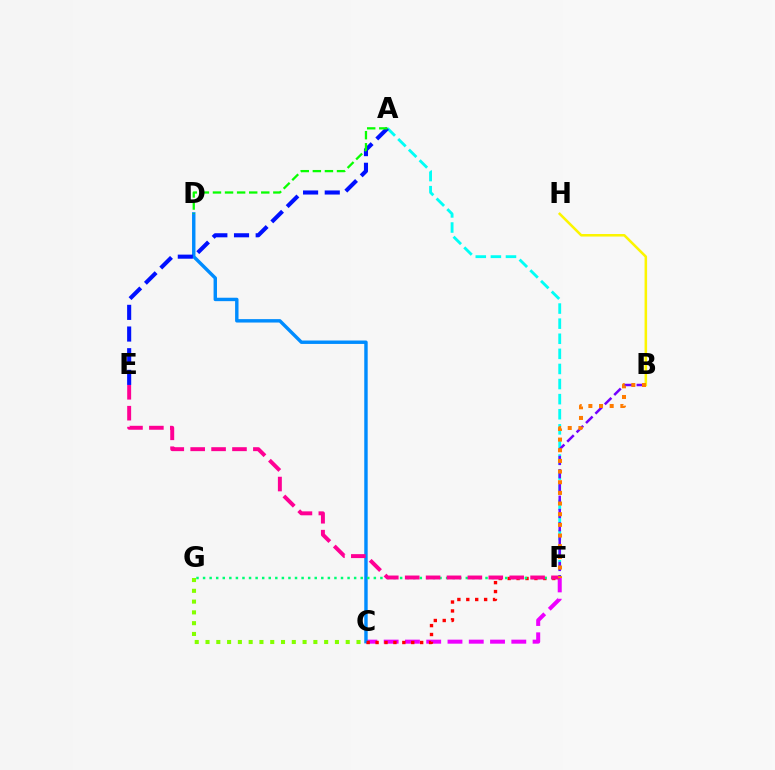{('A', 'F'): [{'color': '#00fff6', 'line_style': 'dashed', 'thickness': 2.05}], ('B', 'H'): [{'color': '#fcf500', 'line_style': 'solid', 'thickness': 1.83}], ('B', 'F'): [{'color': '#7200ff', 'line_style': 'dashed', 'thickness': 1.8}, {'color': '#ff7c00', 'line_style': 'dotted', 'thickness': 2.9}], ('C', 'F'): [{'color': '#ee00ff', 'line_style': 'dashed', 'thickness': 2.89}, {'color': '#ff0000', 'line_style': 'dotted', 'thickness': 2.42}], ('C', 'D'): [{'color': '#008cff', 'line_style': 'solid', 'thickness': 2.46}], ('F', 'G'): [{'color': '#00ff74', 'line_style': 'dotted', 'thickness': 1.78}], ('C', 'G'): [{'color': '#84ff00', 'line_style': 'dotted', 'thickness': 2.93}], ('E', 'F'): [{'color': '#ff0094', 'line_style': 'dashed', 'thickness': 2.84}], ('A', 'E'): [{'color': '#0010ff', 'line_style': 'dashed', 'thickness': 2.94}], ('A', 'D'): [{'color': '#08ff00', 'line_style': 'dashed', 'thickness': 1.64}]}